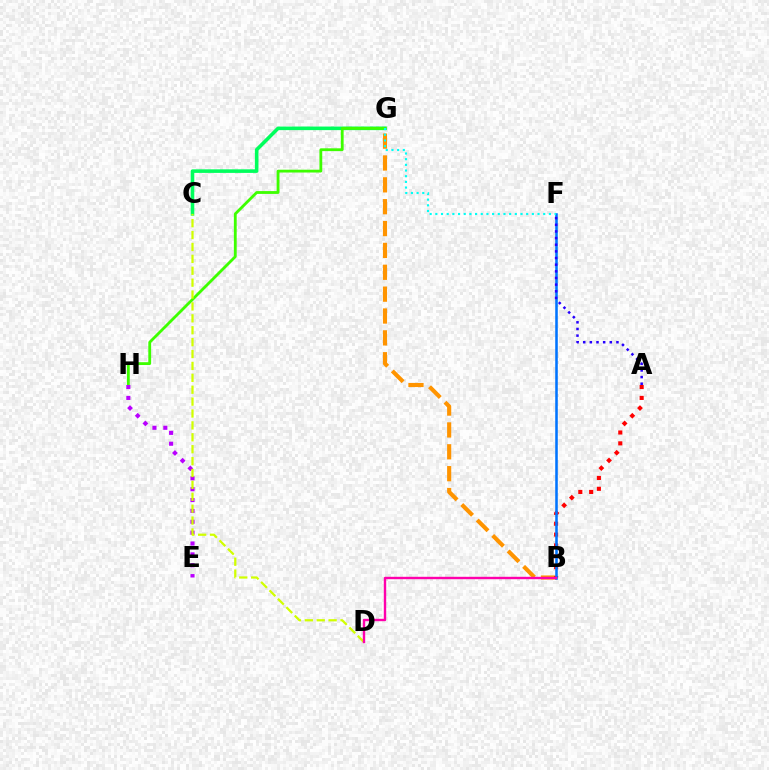{('B', 'G'): [{'color': '#ff9400', 'line_style': 'dashed', 'thickness': 2.97}], ('C', 'G'): [{'color': '#00ff5c', 'line_style': 'solid', 'thickness': 2.57}], ('A', 'B'): [{'color': '#ff0000', 'line_style': 'dotted', 'thickness': 2.95}], ('G', 'H'): [{'color': '#3dff00', 'line_style': 'solid', 'thickness': 2.03}], ('E', 'H'): [{'color': '#b900ff', 'line_style': 'dotted', 'thickness': 2.95}], ('B', 'F'): [{'color': '#0074ff', 'line_style': 'solid', 'thickness': 1.84}], ('F', 'G'): [{'color': '#00fff6', 'line_style': 'dotted', 'thickness': 1.54}], ('C', 'D'): [{'color': '#d1ff00', 'line_style': 'dashed', 'thickness': 1.62}], ('A', 'F'): [{'color': '#2500ff', 'line_style': 'dotted', 'thickness': 1.81}], ('B', 'D'): [{'color': '#ff00ac', 'line_style': 'solid', 'thickness': 1.73}]}